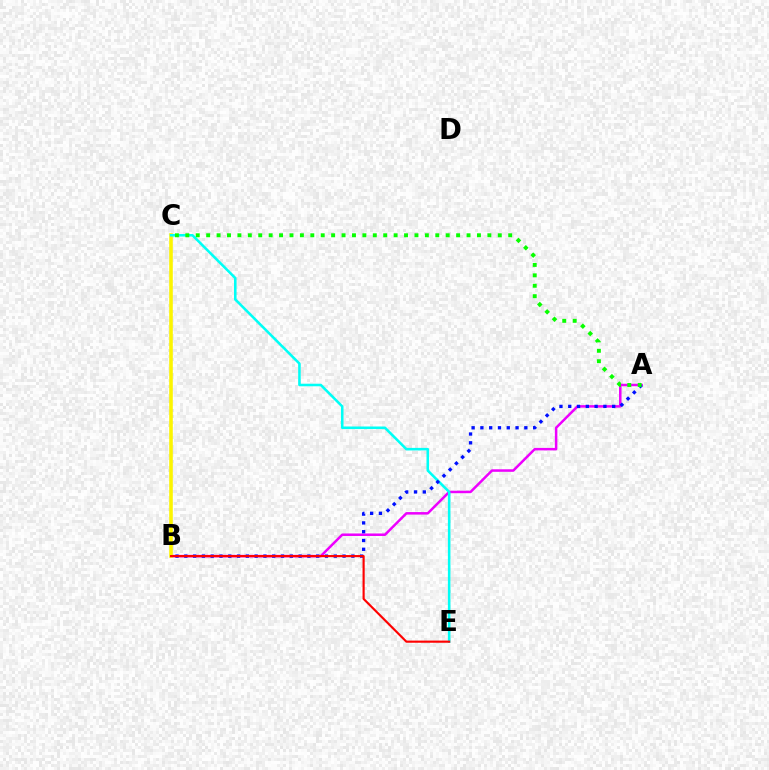{('A', 'B'): [{'color': '#ee00ff', 'line_style': 'solid', 'thickness': 1.81}, {'color': '#0010ff', 'line_style': 'dotted', 'thickness': 2.39}], ('B', 'C'): [{'color': '#fcf500', 'line_style': 'solid', 'thickness': 2.58}], ('C', 'E'): [{'color': '#00fff6', 'line_style': 'solid', 'thickness': 1.84}], ('A', 'C'): [{'color': '#08ff00', 'line_style': 'dotted', 'thickness': 2.83}], ('B', 'E'): [{'color': '#ff0000', 'line_style': 'solid', 'thickness': 1.54}]}